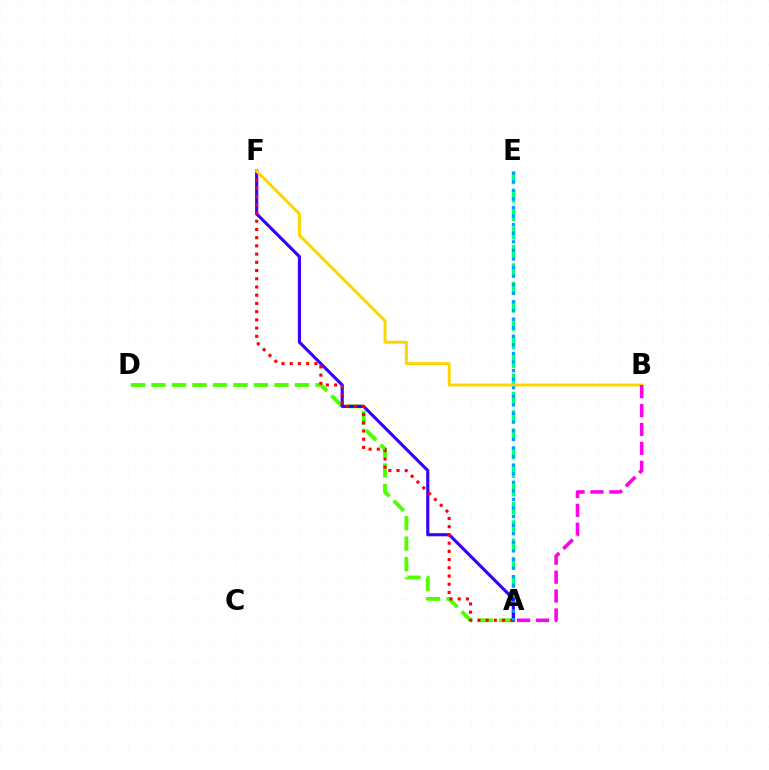{('A', 'D'): [{'color': '#4fff00', 'line_style': 'dashed', 'thickness': 2.78}], ('A', 'E'): [{'color': '#00ff86', 'line_style': 'dashed', 'thickness': 2.49}, {'color': '#009eff', 'line_style': 'dotted', 'thickness': 2.33}], ('A', 'F'): [{'color': '#3700ff', 'line_style': 'solid', 'thickness': 2.26}, {'color': '#ff0000', 'line_style': 'dotted', 'thickness': 2.23}], ('B', 'F'): [{'color': '#ffd500', 'line_style': 'solid', 'thickness': 2.12}], ('A', 'B'): [{'color': '#ff00ed', 'line_style': 'dashed', 'thickness': 2.57}]}